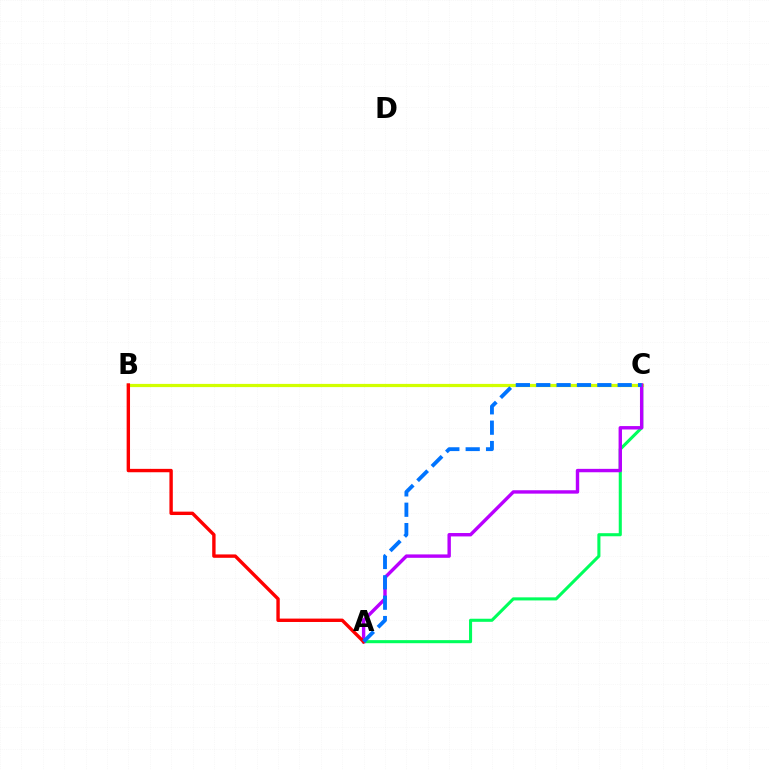{('A', 'C'): [{'color': '#00ff5c', 'line_style': 'solid', 'thickness': 2.22}, {'color': '#b900ff', 'line_style': 'solid', 'thickness': 2.45}, {'color': '#0074ff', 'line_style': 'dashed', 'thickness': 2.77}], ('B', 'C'): [{'color': '#d1ff00', 'line_style': 'solid', 'thickness': 2.31}], ('A', 'B'): [{'color': '#ff0000', 'line_style': 'solid', 'thickness': 2.44}]}